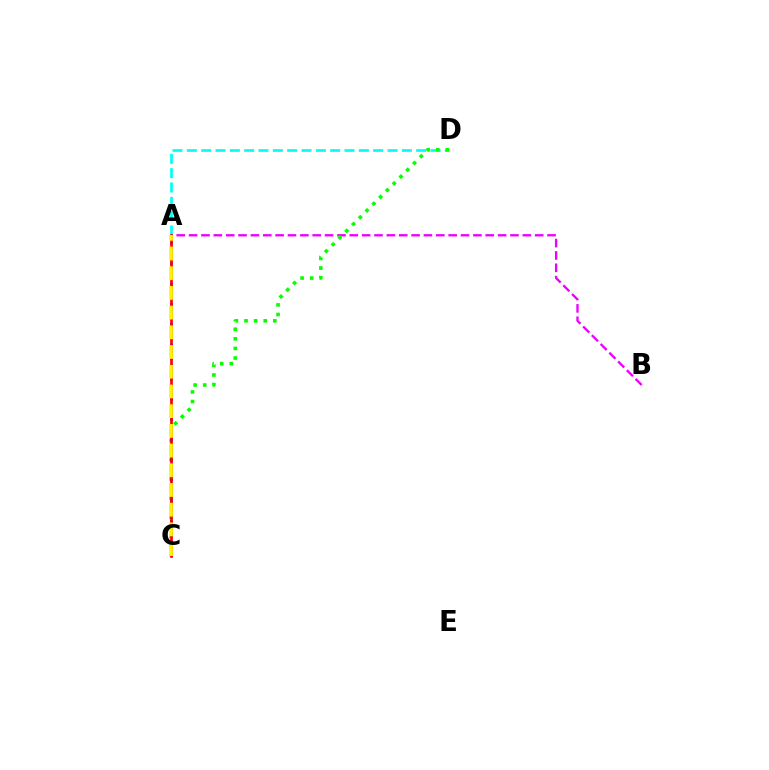{('A', 'D'): [{'color': '#00fff6', 'line_style': 'dashed', 'thickness': 1.95}], ('A', 'B'): [{'color': '#ee00ff', 'line_style': 'dashed', 'thickness': 1.68}], ('C', 'D'): [{'color': '#08ff00', 'line_style': 'dotted', 'thickness': 2.61}], ('A', 'C'): [{'color': '#0010ff', 'line_style': 'dotted', 'thickness': 1.84}, {'color': '#ff0000', 'line_style': 'solid', 'thickness': 1.93}, {'color': '#fcf500', 'line_style': 'dashed', 'thickness': 2.68}]}